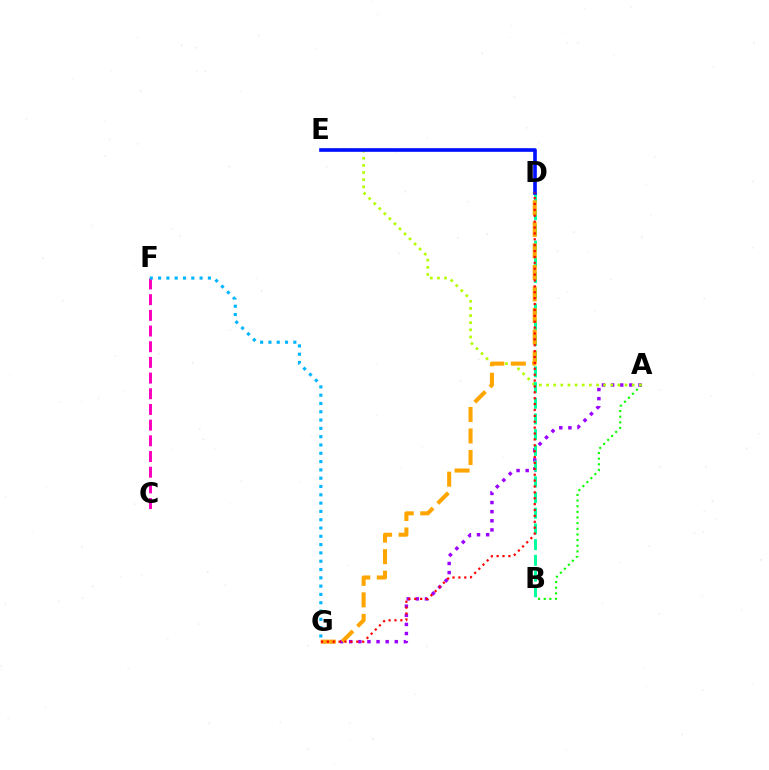{('C', 'F'): [{'color': '#ff00bd', 'line_style': 'dashed', 'thickness': 2.13}], ('A', 'B'): [{'color': '#08ff00', 'line_style': 'dotted', 'thickness': 1.53}], ('A', 'G'): [{'color': '#9b00ff', 'line_style': 'dotted', 'thickness': 2.48}], ('A', 'E'): [{'color': '#b3ff00', 'line_style': 'dotted', 'thickness': 1.94}], ('B', 'D'): [{'color': '#00ff9d', 'line_style': 'dashed', 'thickness': 2.13}], ('D', 'G'): [{'color': '#ffa500', 'line_style': 'dashed', 'thickness': 2.92}, {'color': '#ff0000', 'line_style': 'dotted', 'thickness': 1.6}], ('D', 'E'): [{'color': '#0010ff', 'line_style': 'solid', 'thickness': 2.62}], ('F', 'G'): [{'color': '#00b5ff', 'line_style': 'dotted', 'thickness': 2.26}]}